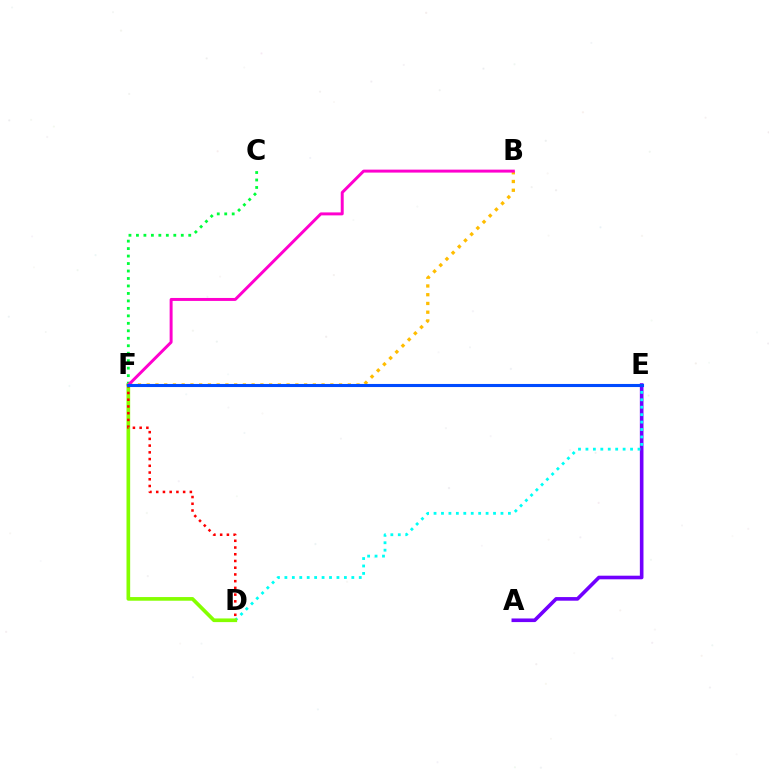{('A', 'E'): [{'color': '#7200ff', 'line_style': 'solid', 'thickness': 2.61}], ('C', 'F'): [{'color': '#00ff39', 'line_style': 'dotted', 'thickness': 2.03}], ('B', 'F'): [{'color': '#ffbd00', 'line_style': 'dotted', 'thickness': 2.38}, {'color': '#ff00cf', 'line_style': 'solid', 'thickness': 2.13}], ('D', 'E'): [{'color': '#00fff6', 'line_style': 'dotted', 'thickness': 2.02}], ('D', 'F'): [{'color': '#84ff00', 'line_style': 'solid', 'thickness': 2.64}, {'color': '#ff0000', 'line_style': 'dotted', 'thickness': 1.83}], ('E', 'F'): [{'color': '#004bff', 'line_style': 'solid', 'thickness': 2.22}]}